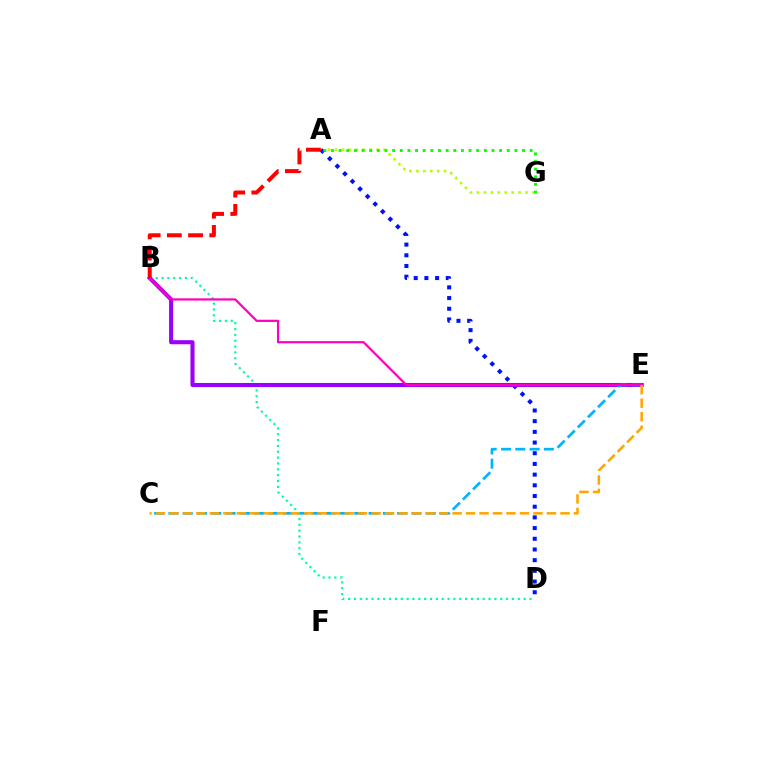{('A', 'G'): [{'color': '#b3ff00', 'line_style': 'dotted', 'thickness': 1.89}, {'color': '#08ff00', 'line_style': 'dotted', 'thickness': 2.08}], ('B', 'D'): [{'color': '#00ff9d', 'line_style': 'dotted', 'thickness': 1.59}], ('A', 'D'): [{'color': '#0010ff', 'line_style': 'dotted', 'thickness': 2.91}], ('B', 'E'): [{'color': '#9b00ff', 'line_style': 'solid', 'thickness': 2.93}, {'color': '#ff00bd', 'line_style': 'solid', 'thickness': 1.59}], ('C', 'E'): [{'color': '#00b5ff', 'line_style': 'dashed', 'thickness': 1.94}, {'color': '#ffa500', 'line_style': 'dashed', 'thickness': 1.83}], ('A', 'B'): [{'color': '#ff0000', 'line_style': 'dashed', 'thickness': 2.88}]}